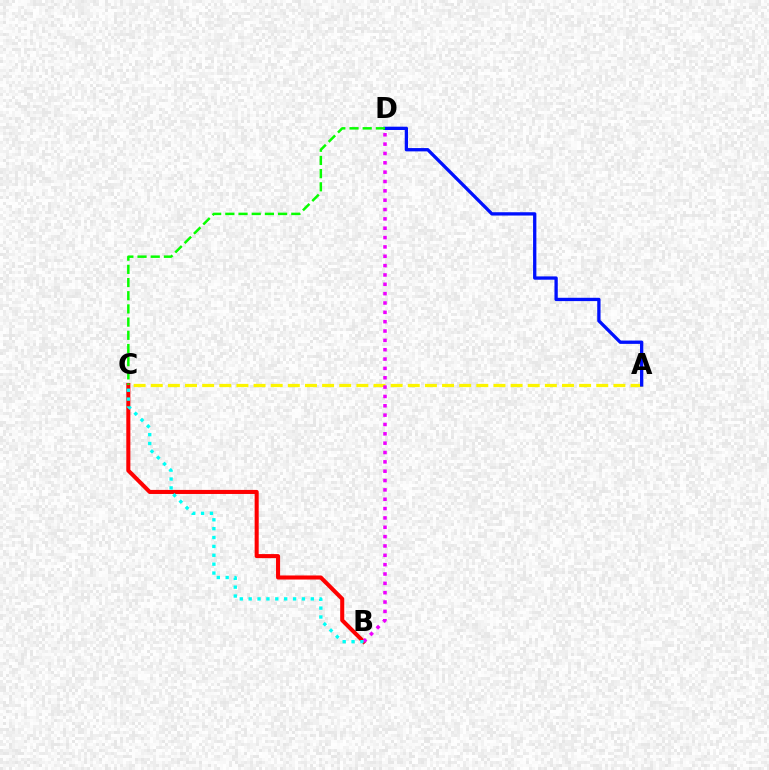{('B', 'C'): [{'color': '#ff0000', 'line_style': 'solid', 'thickness': 2.92}, {'color': '#00fff6', 'line_style': 'dotted', 'thickness': 2.41}], ('A', 'C'): [{'color': '#fcf500', 'line_style': 'dashed', 'thickness': 2.33}], ('B', 'D'): [{'color': '#ee00ff', 'line_style': 'dotted', 'thickness': 2.54}], ('A', 'D'): [{'color': '#0010ff', 'line_style': 'solid', 'thickness': 2.38}], ('C', 'D'): [{'color': '#08ff00', 'line_style': 'dashed', 'thickness': 1.79}]}